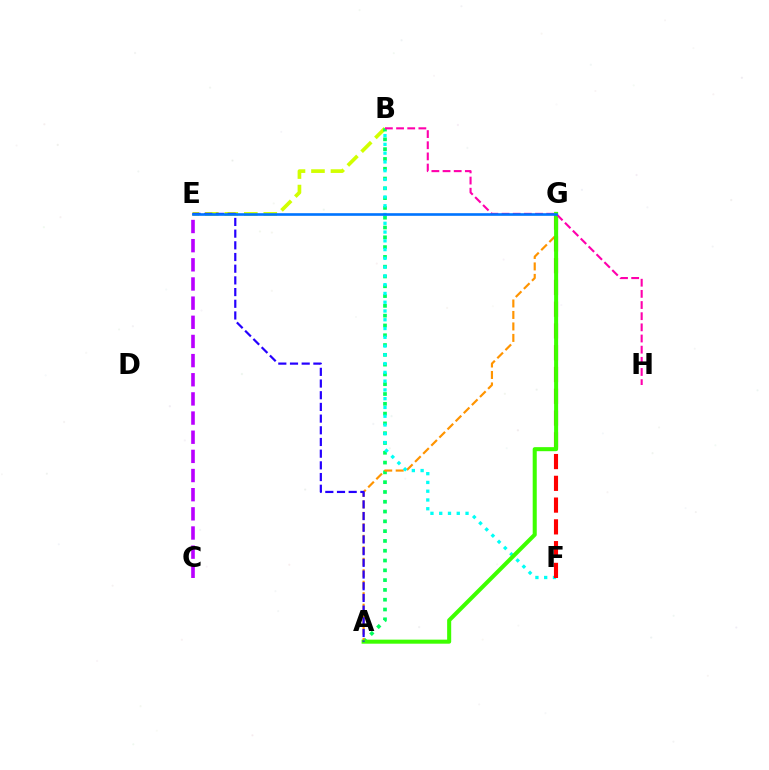{('C', 'E'): [{'color': '#b900ff', 'line_style': 'dashed', 'thickness': 2.6}], ('B', 'E'): [{'color': '#d1ff00', 'line_style': 'dashed', 'thickness': 2.65}], ('A', 'B'): [{'color': '#00ff5c', 'line_style': 'dotted', 'thickness': 2.66}], ('A', 'G'): [{'color': '#ff9400', 'line_style': 'dashed', 'thickness': 1.56}, {'color': '#3dff00', 'line_style': 'solid', 'thickness': 2.92}], ('B', 'F'): [{'color': '#00fff6', 'line_style': 'dotted', 'thickness': 2.38}], ('F', 'G'): [{'color': '#ff0000', 'line_style': 'dashed', 'thickness': 2.96}], ('A', 'E'): [{'color': '#2500ff', 'line_style': 'dashed', 'thickness': 1.59}], ('B', 'H'): [{'color': '#ff00ac', 'line_style': 'dashed', 'thickness': 1.52}], ('E', 'G'): [{'color': '#0074ff', 'line_style': 'solid', 'thickness': 1.89}]}